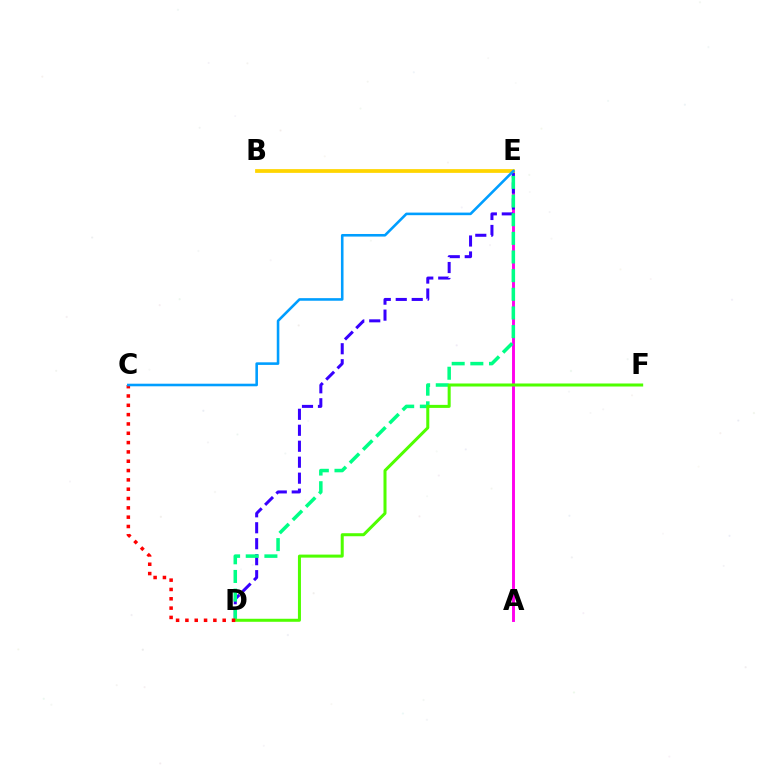{('A', 'E'): [{'color': '#ff00ed', 'line_style': 'solid', 'thickness': 2.1}], ('D', 'E'): [{'color': '#3700ff', 'line_style': 'dashed', 'thickness': 2.17}, {'color': '#00ff86', 'line_style': 'dashed', 'thickness': 2.53}], ('B', 'E'): [{'color': '#ffd500', 'line_style': 'solid', 'thickness': 2.71}], ('D', 'F'): [{'color': '#4fff00', 'line_style': 'solid', 'thickness': 2.18}], ('C', 'D'): [{'color': '#ff0000', 'line_style': 'dotted', 'thickness': 2.53}], ('C', 'E'): [{'color': '#009eff', 'line_style': 'solid', 'thickness': 1.86}]}